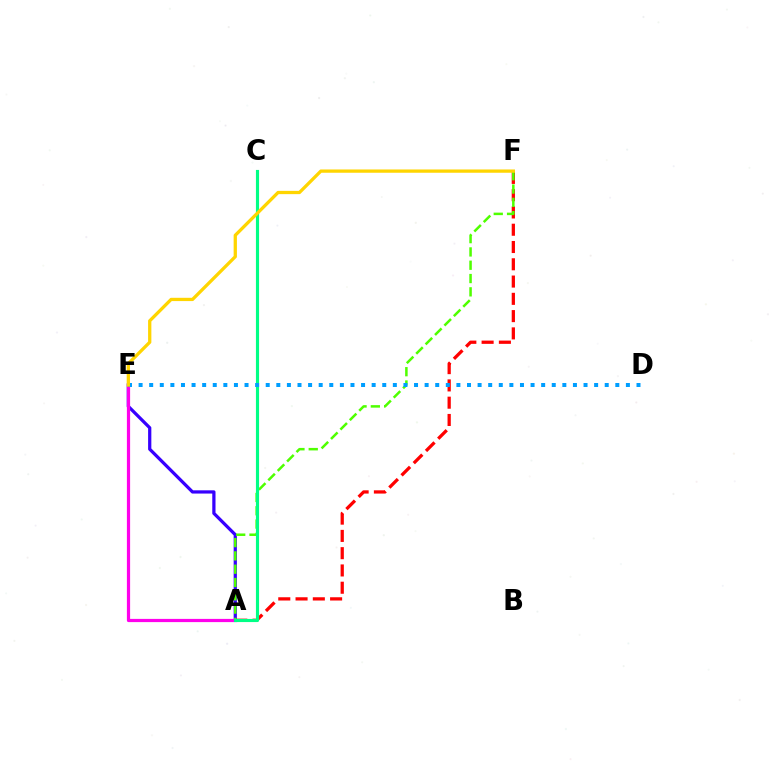{('A', 'F'): [{'color': '#ff0000', 'line_style': 'dashed', 'thickness': 2.35}, {'color': '#4fff00', 'line_style': 'dashed', 'thickness': 1.81}], ('A', 'E'): [{'color': '#3700ff', 'line_style': 'solid', 'thickness': 2.33}, {'color': '#ff00ed', 'line_style': 'solid', 'thickness': 2.32}], ('A', 'C'): [{'color': '#00ff86', 'line_style': 'solid', 'thickness': 2.25}], ('D', 'E'): [{'color': '#009eff', 'line_style': 'dotted', 'thickness': 2.88}], ('E', 'F'): [{'color': '#ffd500', 'line_style': 'solid', 'thickness': 2.36}]}